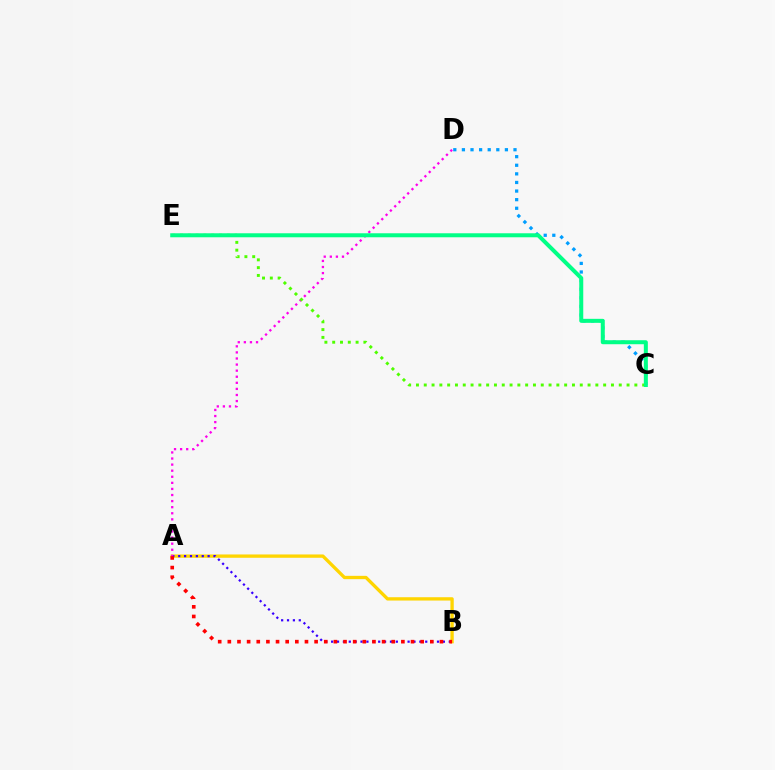{('A', 'B'): [{'color': '#ffd500', 'line_style': 'solid', 'thickness': 2.39}, {'color': '#3700ff', 'line_style': 'dotted', 'thickness': 1.6}, {'color': '#ff0000', 'line_style': 'dotted', 'thickness': 2.62}], ('C', 'D'): [{'color': '#009eff', 'line_style': 'dotted', 'thickness': 2.34}], ('A', 'D'): [{'color': '#ff00ed', 'line_style': 'dotted', 'thickness': 1.65}], ('C', 'E'): [{'color': '#4fff00', 'line_style': 'dotted', 'thickness': 2.12}, {'color': '#00ff86', 'line_style': 'solid', 'thickness': 2.88}]}